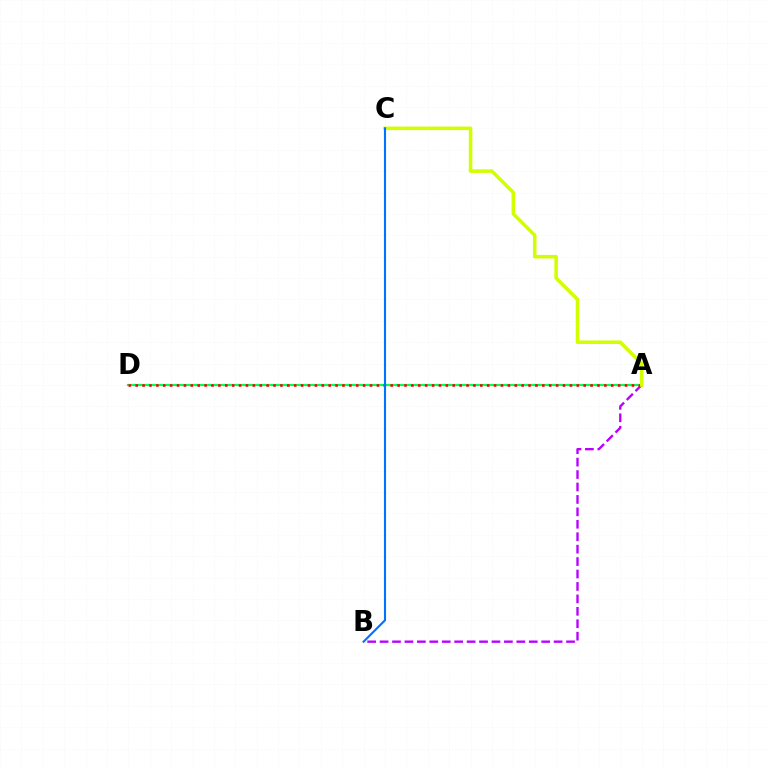{('A', 'D'): [{'color': '#00ff5c', 'line_style': 'solid', 'thickness': 1.59}, {'color': '#ff0000', 'line_style': 'dotted', 'thickness': 1.87}], ('A', 'B'): [{'color': '#b900ff', 'line_style': 'dashed', 'thickness': 1.69}], ('A', 'C'): [{'color': '#d1ff00', 'line_style': 'solid', 'thickness': 2.54}], ('B', 'C'): [{'color': '#0074ff', 'line_style': 'solid', 'thickness': 1.53}]}